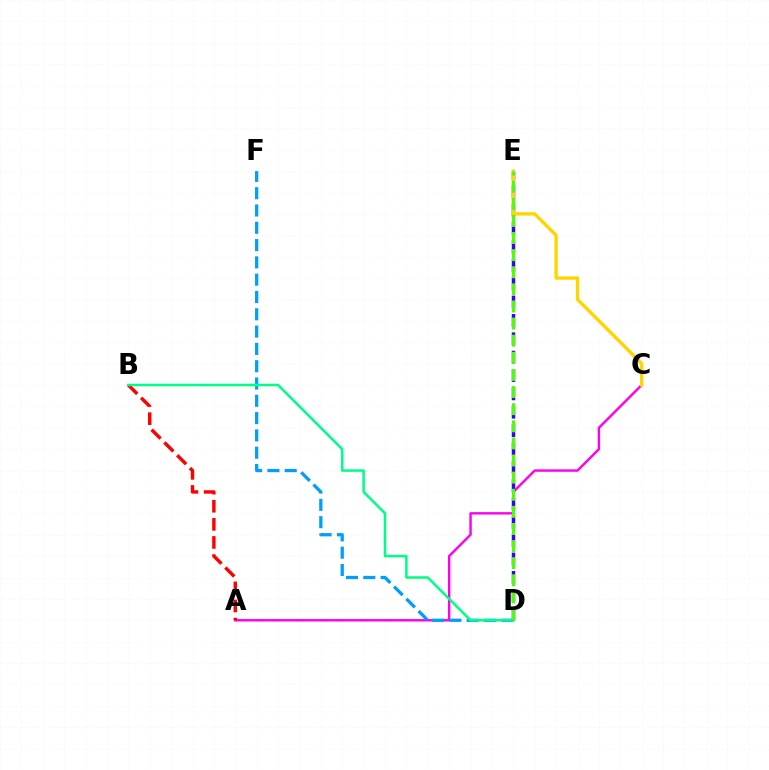{('A', 'C'): [{'color': '#ff00ed', 'line_style': 'solid', 'thickness': 1.75}], ('D', 'E'): [{'color': '#3700ff', 'line_style': 'dashed', 'thickness': 2.49}, {'color': '#4fff00', 'line_style': 'dashed', 'thickness': 2.32}], ('D', 'F'): [{'color': '#009eff', 'line_style': 'dashed', 'thickness': 2.35}], ('A', 'B'): [{'color': '#ff0000', 'line_style': 'dashed', 'thickness': 2.46}], ('B', 'D'): [{'color': '#00ff86', 'line_style': 'solid', 'thickness': 1.82}], ('C', 'E'): [{'color': '#ffd500', 'line_style': 'solid', 'thickness': 2.41}]}